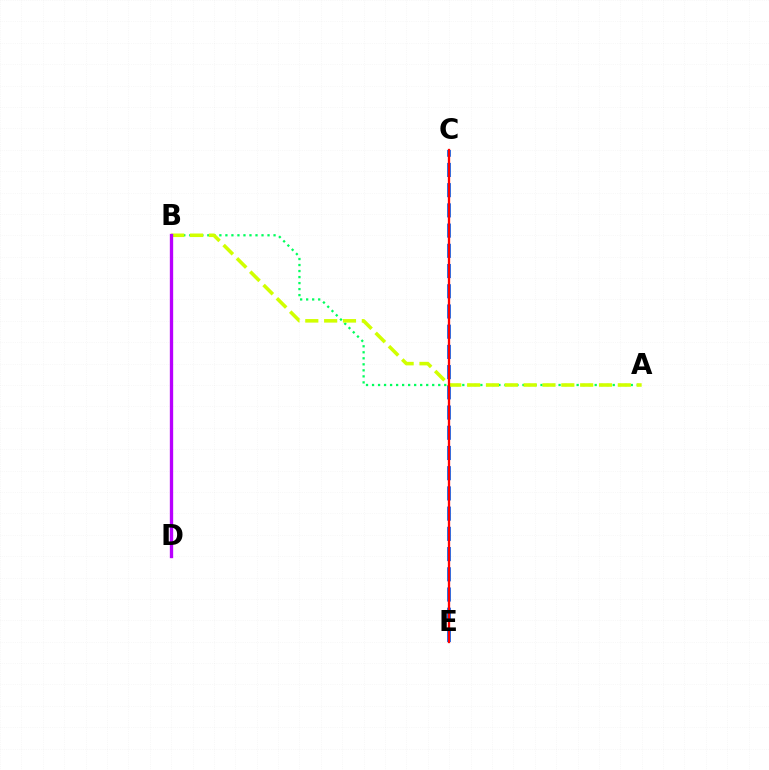{('C', 'E'): [{'color': '#0074ff', 'line_style': 'dashed', 'thickness': 2.75}, {'color': '#ff0000', 'line_style': 'solid', 'thickness': 1.65}], ('A', 'B'): [{'color': '#00ff5c', 'line_style': 'dotted', 'thickness': 1.64}, {'color': '#d1ff00', 'line_style': 'dashed', 'thickness': 2.56}], ('B', 'D'): [{'color': '#b900ff', 'line_style': 'solid', 'thickness': 2.4}]}